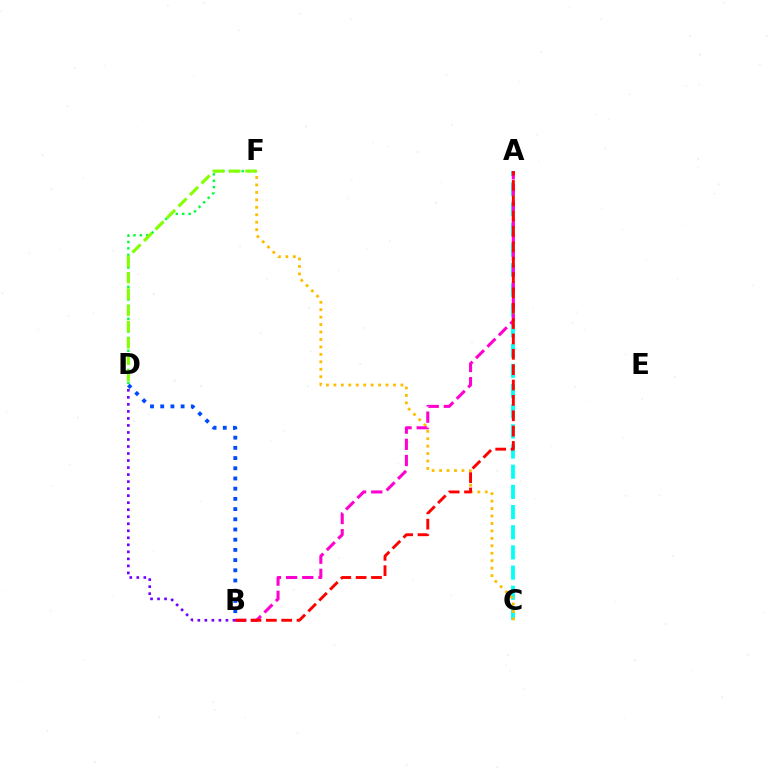{('D', 'F'): [{'color': '#00ff39', 'line_style': 'dotted', 'thickness': 1.74}, {'color': '#84ff00', 'line_style': 'dashed', 'thickness': 2.21}], ('A', 'C'): [{'color': '#00fff6', 'line_style': 'dashed', 'thickness': 2.74}], ('C', 'F'): [{'color': '#ffbd00', 'line_style': 'dotted', 'thickness': 2.02}], ('A', 'B'): [{'color': '#ff00cf', 'line_style': 'dashed', 'thickness': 2.2}, {'color': '#ff0000', 'line_style': 'dashed', 'thickness': 2.09}], ('B', 'D'): [{'color': '#004bff', 'line_style': 'dotted', 'thickness': 2.77}, {'color': '#7200ff', 'line_style': 'dotted', 'thickness': 1.91}]}